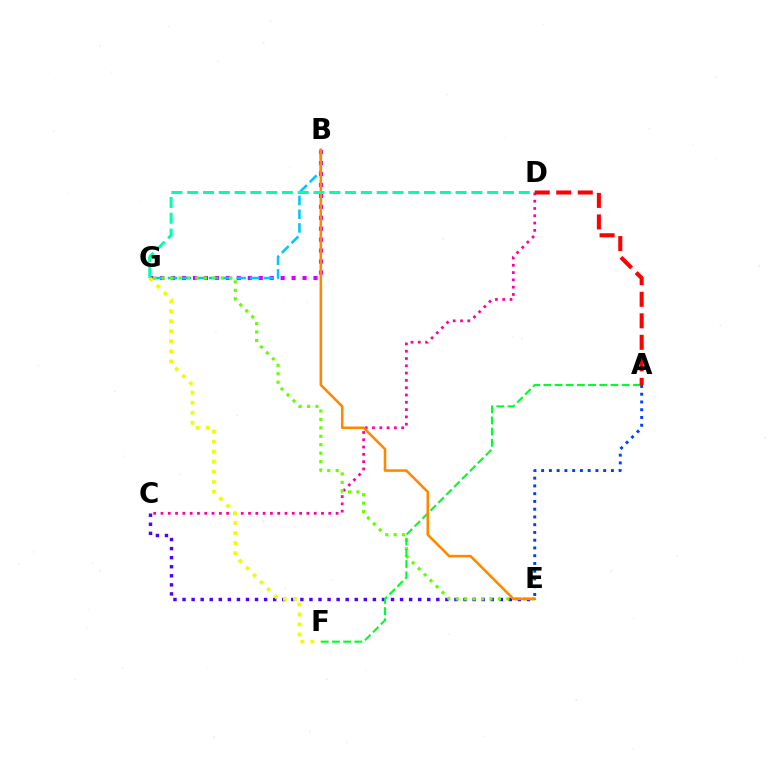{('B', 'G'): [{'color': '#d600ff', 'line_style': 'dotted', 'thickness': 2.98}, {'color': '#00c7ff', 'line_style': 'dashed', 'thickness': 1.86}], ('C', 'E'): [{'color': '#4f00ff', 'line_style': 'dotted', 'thickness': 2.46}], ('C', 'D'): [{'color': '#ff00a0', 'line_style': 'dotted', 'thickness': 1.98}], ('F', 'G'): [{'color': '#eeff00', 'line_style': 'dotted', 'thickness': 2.73}], ('E', 'G'): [{'color': '#66ff00', 'line_style': 'dotted', 'thickness': 2.29}], ('A', 'F'): [{'color': '#00ff27', 'line_style': 'dashed', 'thickness': 1.52}], ('A', 'D'): [{'color': '#ff0000', 'line_style': 'dashed', 'thickness': 2.92}], ('B', 'E'): [{'color': '#ff8800', 'line_style': 'solid', 'thickness': 1.85}], ('D', 'G'): [{'color': '#00ffaf', 'line_style': 'dashed', 'thickness': 2.14}], ('A', 'E'): [{'color': '#003fff', 'line_style': 'dotted', 'thickness': 2.11}]}